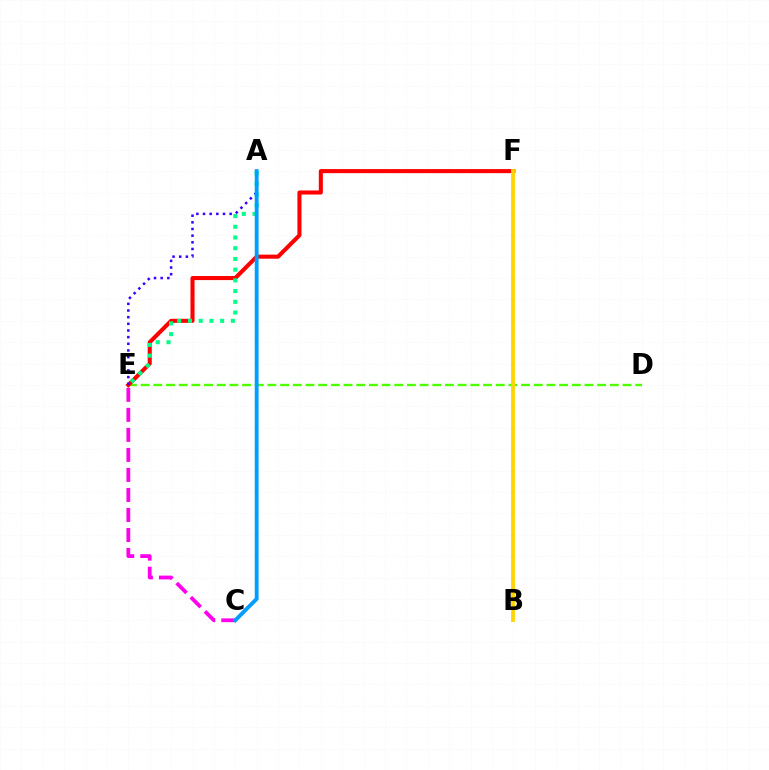{('D', 'E'): [{'color': '#4fff00', 'line_style': 'dashed', 'thickness': 1.72}], ('C', 'E'): [{'color': '#ff00ed', 'line_style': 'dashed', 'thickness': 2.72}], ('E', 'F'): [{'color': '#ff0000', 'line_style': 'solid', 'thickness': 2.93}], ('A', 'E'): [{'color': '#00ff86', 'line_style': 'dotted', 'thickness': 2.91}, {'color': '#3700ff', 'line_style': 'dotted', 'thickness': 1.81}], ('B', 'F'): [{'color': '#ffd500', 'line_style': 'solid', 'thickness': 2.75}], ('A', 'C'): [{'color': '#009eff', 'line_style': 'solid', 'thickness': 2.78}]}